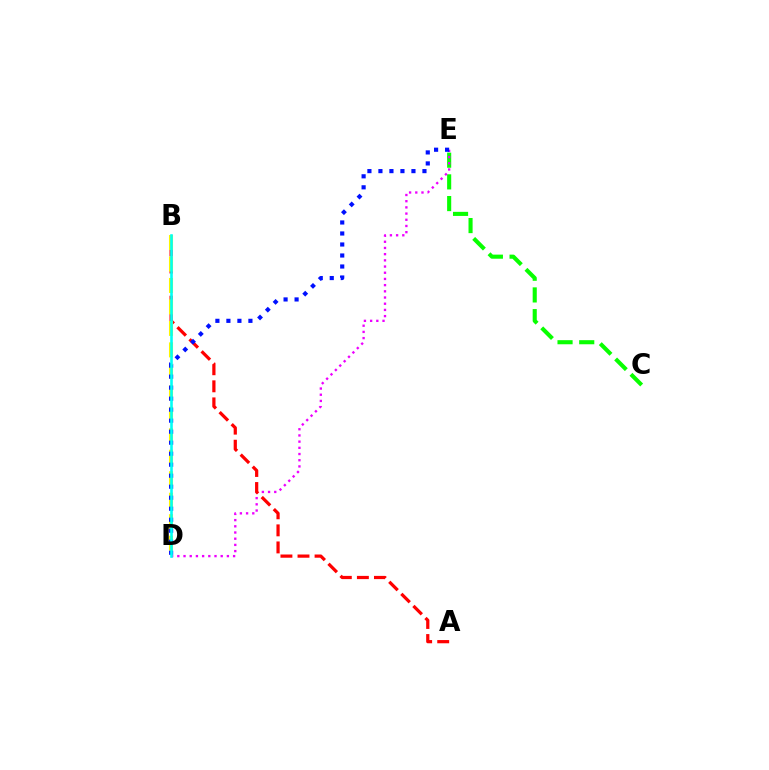{('C', 'E'): [{'color': '#08ff00', 'line_style': 'dashed', 'thickness': 2.95}], ('D', 'E'): [{'color': '#ee00ff', 'line_style': 'dotted', 'thickness': 1.68}, {'color': '#0010ff', 'line_style': 'dotted', 'thickness': 2.99}], ('A', 'B'): [{'color': '#ff0000', 'line_style': 'dashed', 'thickness': 2.32}], ('B', 'D'): [{'color': '#fcf500', 'line_style': 'dashed', 'thickness': 2.92}, {'color': '#00fff6', 'line_style': 'solid', 'thickness': 1.87}]}